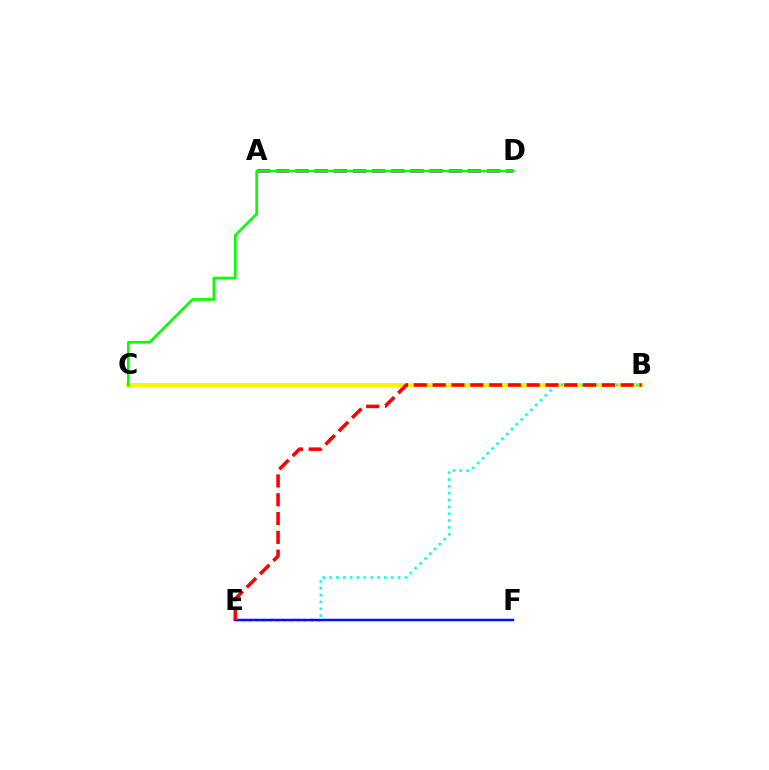{('B', 'C'): [{'color': '#fcf500', 'line_style': 'solid', 'thickness': 2.92}], ('A', 'D'): [{'color': '#ee00ff', 'line_style': 'dashed', 'thickness': 2.6}], ('B', 'E'): [{'color': '#00fff6', 'line_style': 'dotted', 'thickness': 1.86}, {'color': '#ff0000', 'line_style': 'dashed', 'thickness': 2.56}], ('C', 'D'): [{'color': '#08ff00', 'line_style': 'solid', 'thickness': 1.93}], ('E', 'F'): [{'color': '#0010ff', 'line_style': 'solid', 'thickness': 1.8}]}